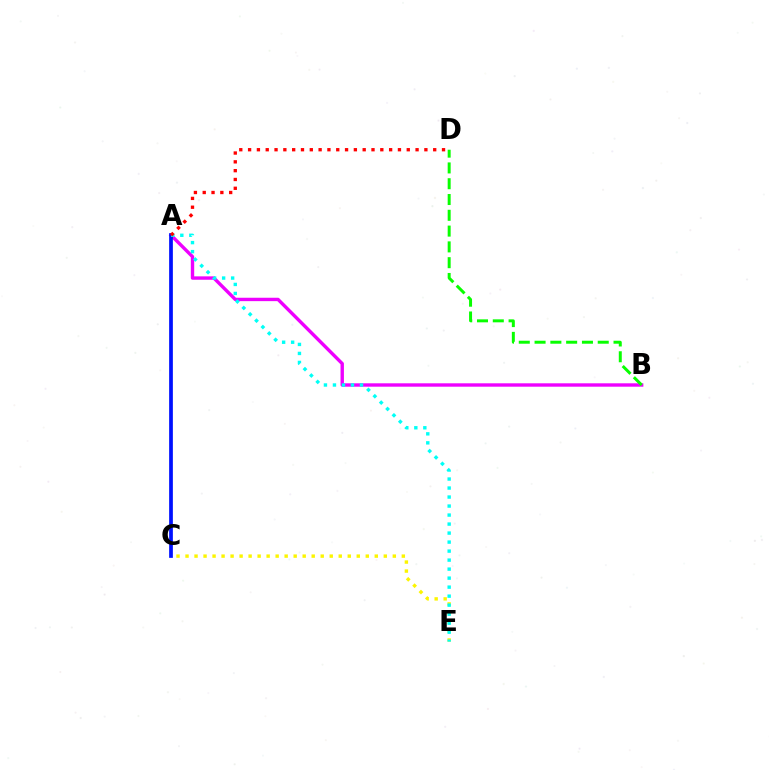{('A', 'B'): [{'color': '#ee00ff', 'line_style': 'solid', 'thickness': 2.44}], ('A', 'C'): [{'color': '#0010ff', 'line_style': 'solid', 'thickness': 2.68}], ('C', 'E'): [{'color': '#fcf500', 'line_style': 'dotted', 'thickness': 2.45}], ('A', 'E'): [{'color': '#00fff6', 'line_style': 'dotted', 'thickness': 2.45}], ('B', 'D'): [{'color': '#08ff00', 'line_style': 'dashed', 'thickness': 2.15}], ('A', 'D'): [{'color': '#ff0000', 'line_style': 'dotted', 'thickness': 2.39}]}